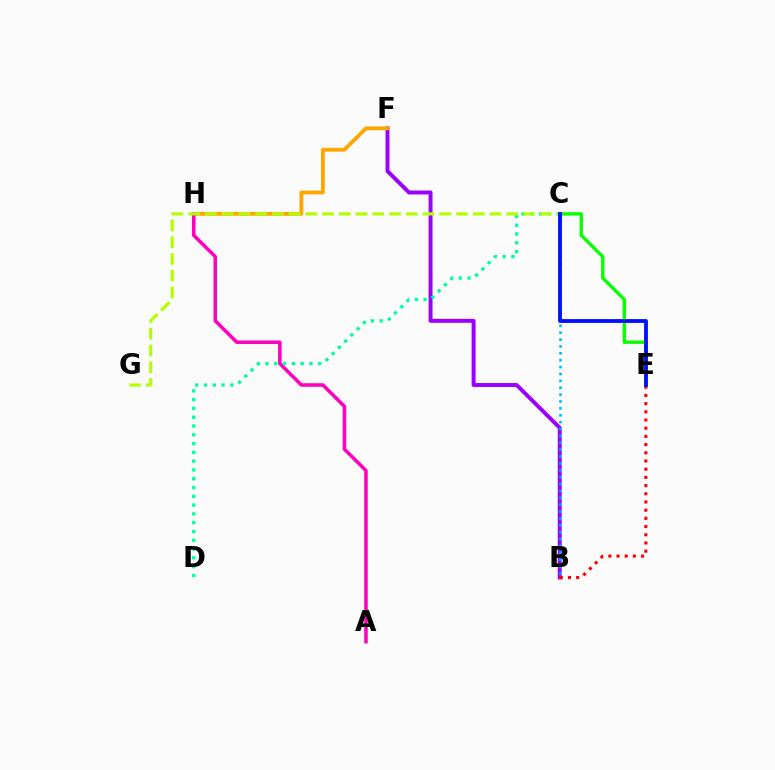{('C', 'E'): [{'color': '#08ff00', 'line_style': 'solid', 'thickness': 2.42}, {'color': '#0010ff', 'line_style': 'solid', 'thickness': 2.76}], ('B', 'F'): [{'color': '#9b00ff', 'line_style': 'solid', 'thickness': 2.84}], ('F', 'H'): [{'color': '#ffa500', 'line_style': 'solid', 'thickness': 2.75}], ('B', 'C'): [{'color': '#00b5ff', 'line_style': 'dotted', 'thickness': 1.87}], ('B', 'E'): [{'color': '#ff0000', 'line_style': 'dotted', 'thickness': 2.23}], ('A', 'H'): [{'color': '#ff00bd', 'line_style': 'solid', 'thickness': 2.54}], ('C', 'D'): [{'color': '#00ff9d', 'line_style': 'dotted', 'thickness': 2.39}], ('C', 'G'): [{'color': '#b3ff00', 'line_style': 'dashed', 'thickness': 2.27}]}